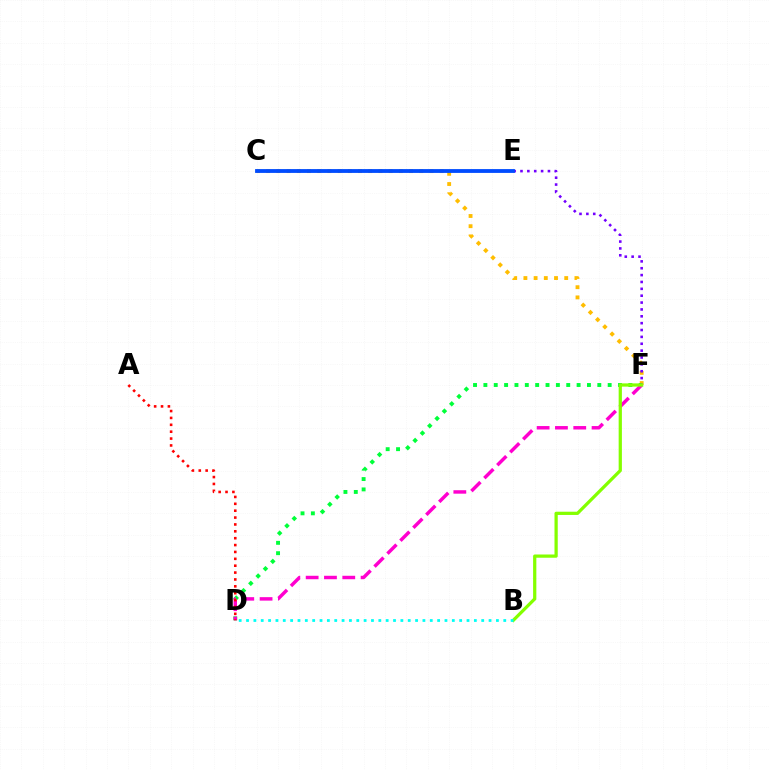{('C', 'F'): [{'color': '#ffbd00', 'line_style': 'dotted', 'thickness': 2.77}], ('D', 'F'): [{'color': '#00ff39', 'line_style': 'dotted', 'thickness': 2.81}, {'color': '#ff00cf', 'line_style': 'dashed', 'thickness': 2.49}], ('E', 'F'): [{'color': '#7200ff', 'line_style': 'dotted', 'thickness': 1.87}], ('C', 'E'): [{'color': '#004bff', 'line_style': 'solid', 'thickness': 2.75}], ('A', 'D'): [{'color': '#ff0000', 'line_style': 'dotted', 'thickness': 1.87}], ('B', 'F'): [{'color': '#84ff00', 'line_style': 'solid', 'thickness': 2.33}], ('B', 'D'): [{'color': '#00fff6', 'line_style': 'dotted', 'thickness': 2.0}]}